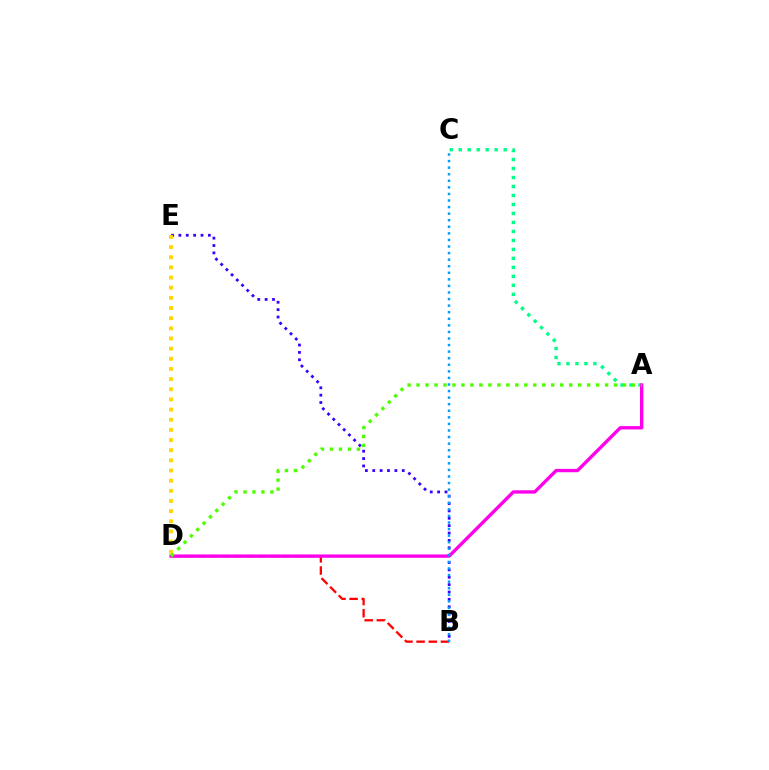{('B', 'D'): [{'color': '#ff0000', 'line_style': 'dashed', 'thickness': 1.65}], ('B', 'E'): [{'color': '#3700ff', 'line_style': 'dotted', 'thickness': 2.0}], ('A', 'C'): [{'color': '#00ff86', 'line_style': 'dotted', 'thickness': 2.44}], ('A', 'D'): [{'color': '#ff00ed', 'line_style': 'solid', 'thickness': 2.41}, {'color': '#4fff00', 'line_style': 'dotted', 'thickness': 2.44}], ('B', 'C'): [{'color': '#009eff', 'line_style': 'dotted', 'thickness': 1.79}], ('D', 'E'): [{'color': '#ffd500', 'line_style': 'dotted', 'thickness': 2.76}]}